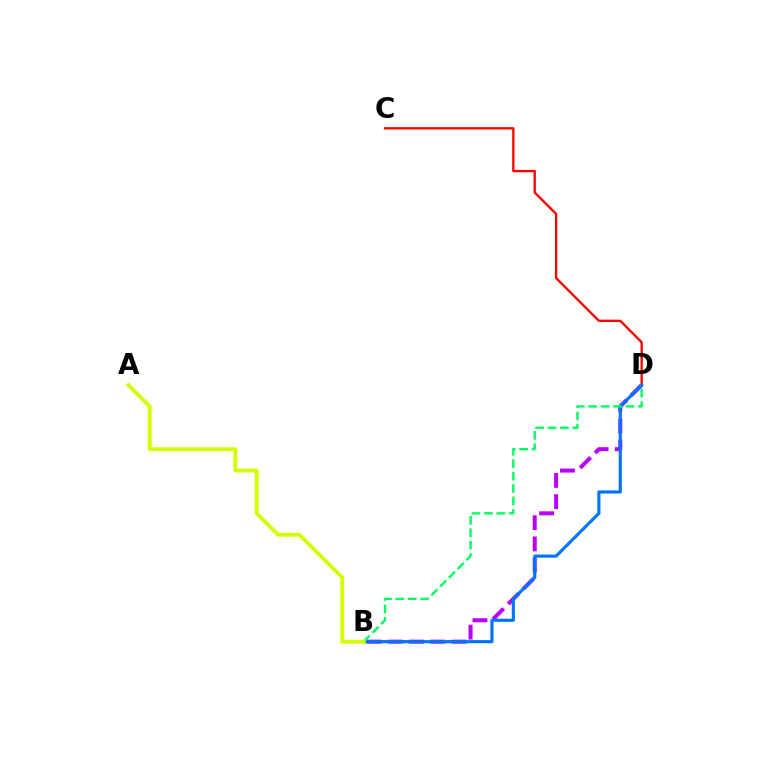{('B', 'D'): [{'color': '#b900ff', 'line_style': 'dashed', 'thickness': 2.88}, {'color': '#0074ff', 'line_style': 'solid', 'thickness': 2.26}, {'color': '#00ff5c', 'line_style': 'dashed', 'thickness': 1.69}], ('C', 'D'): [{'color': '#ff0000', 'line_style': 'solid', 'thickness': 1.68}], ('A', 'B'): [{'color': '#d1ff00', 'line_style': 'solid', 'thickness': 2.75}]}